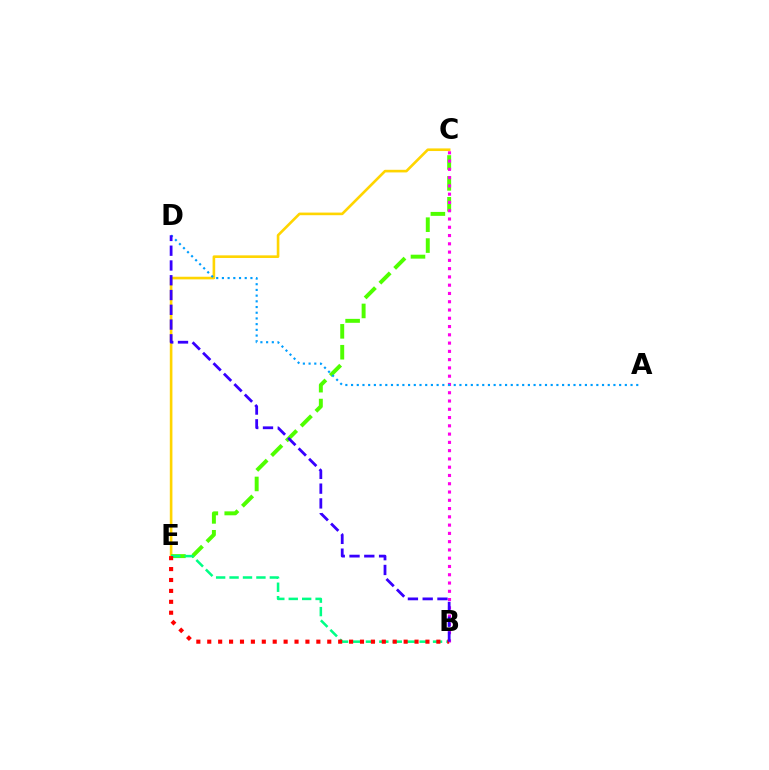{('C', 'E'): [{'color': '#ffd500', 'line_style': 'solid', 'thickness': 1.89}, {'color': '#4fff00', 'line_style': 'dashed', 'thickness': 2.84}], ('B', 'E'): [{'color': '#00ff86', 'line_style': 'dashed', 'thickness': 1.82}, {'color': '#ff0000', 'line_style': 'dotted', 'thickness': 2.96}], ('B', 'C'): [{'color': '#ff00ed', 'line_style': 'dotted', 'thickness': 2.25}], ('A', 'D'): [{'color': '#009eff', 'line_style': 'dotted', 'thickness': 1.55}], ('B', 'D'): [{'color': '#3700ff', 'line_style': 'dashed', 'thickness': 2.01}]}